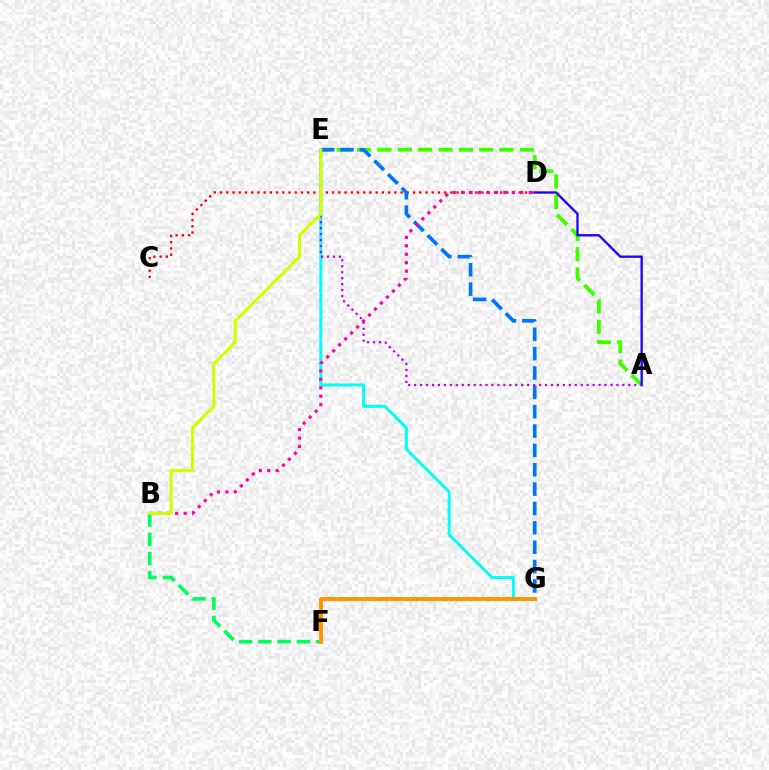{('E', 'G'): [{'color': '#00fff6', 'line_style': 'solid', 'thickness': 2.14}, {'color': '#0074ff', 'line_style': 'dashed', 'thickness': 2.63}], ('B', 'F'): [{'color': '#00ff5c', 'line_style': 'dashed', 'thickness': 2.61}], ('A', 'E'): [{'color': '#3dff00', 'line_style': 'dashed', 'thickness': 2.77}, {'color': '#b900ff', 'line_style': 'dotted', 'thickness': 1.62}], ('C', 'D'): [{'color': '#ff0000', 'line_style': 'dotted', 'thickness': 1.69}], ('A', 'D'): [{'color': '#2500ff', 'line_style': 'solid', 'thickness': 1.68}], ('B', 'D'): [{'color': '#ff00ac', 'line_style': 'dotted', 'thickness': 2.3}], ('F', 'G'): [{'color': '#ff9400', 'line_style': 'solid', 'thickness': 2.78}], ('B', 'E'): [{'color': '#d1ff00', 'line_style': 'solid', 'thickness': 2.2}]}